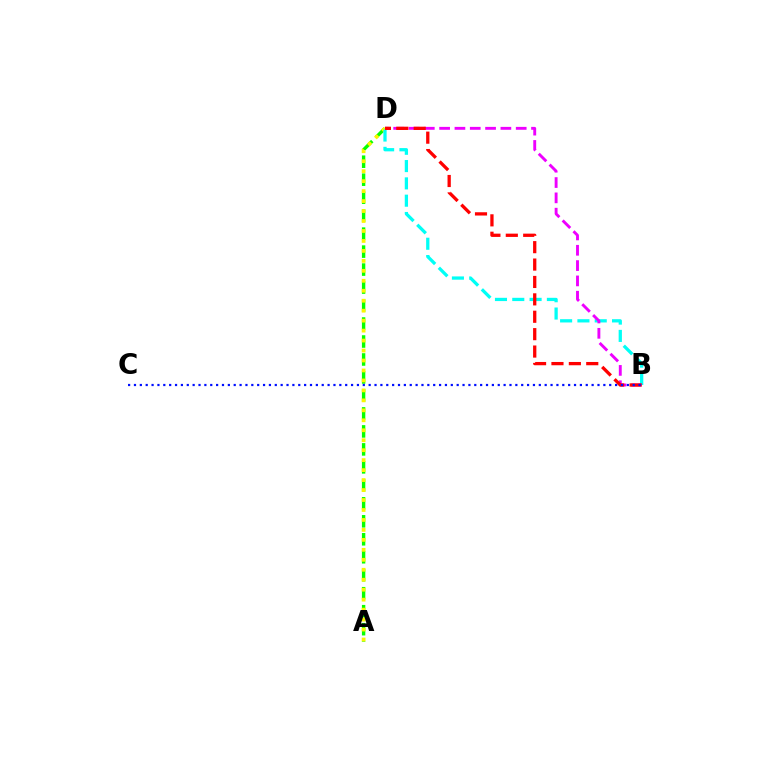{('A', 'D'): [{'color': '#08ff00', 'line_style': 'dashed', 'thickness': 2.44}, {'color': '#fcf500', 'line_style': 'dotted', 'thickness': 2.71}], ('B', 'D'): [{'color': '#00fff6', 'line_style': 'dashed', 'thickness': 2.35}, {'color': '#ee00ff', 'line_style': 'dashed', 'thickness': 2.08}, {'color': '#ff0000', 'line_style': 'dashed', 'thickness': 2.36}], ('B', 'C'): [{'color': '#0010ff', 'line_style': 'dotted', 'thickness': 1.59}]}